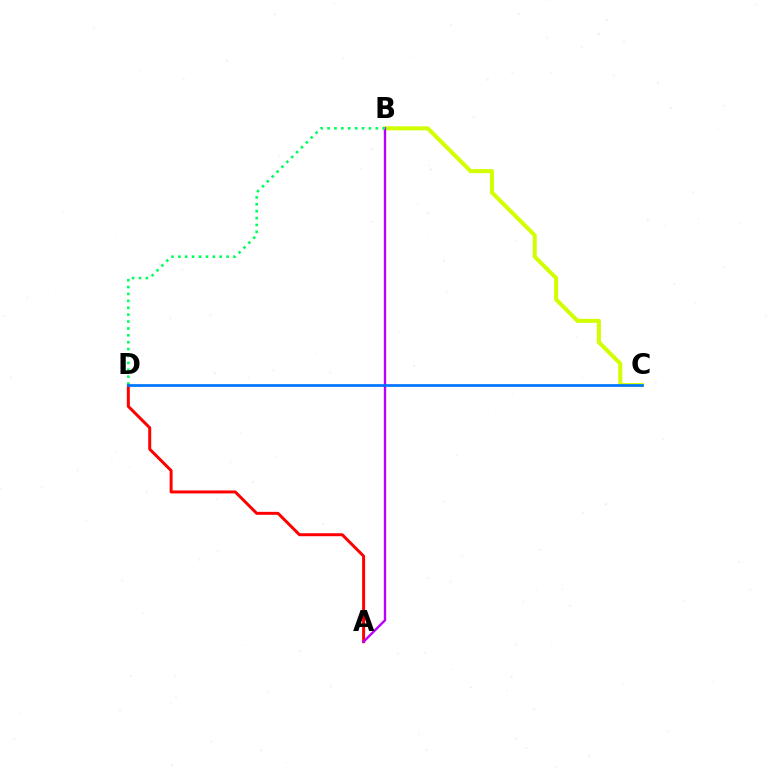{('B', 'C'): [{'color': '#d1ff00', 'line_style': 'solid', 'thickness': 2.9}], ('A', 'D'): [{'color': '#ff0000', 'line_style': 'solid', 'thickness': 2.15}], ('A', 'B'): [{'color': '#b900ff', 'line_style': 'solid', 'thickness': 1.7}], ('B', 'D'): [{'color': '#00ff5c', 'line_style': 'dotted', 'thickness': 1.87}], ('C', 'D'): [{'color': '#0074ff', 'line_style': 'solid', 'thickness': 1.96}]}